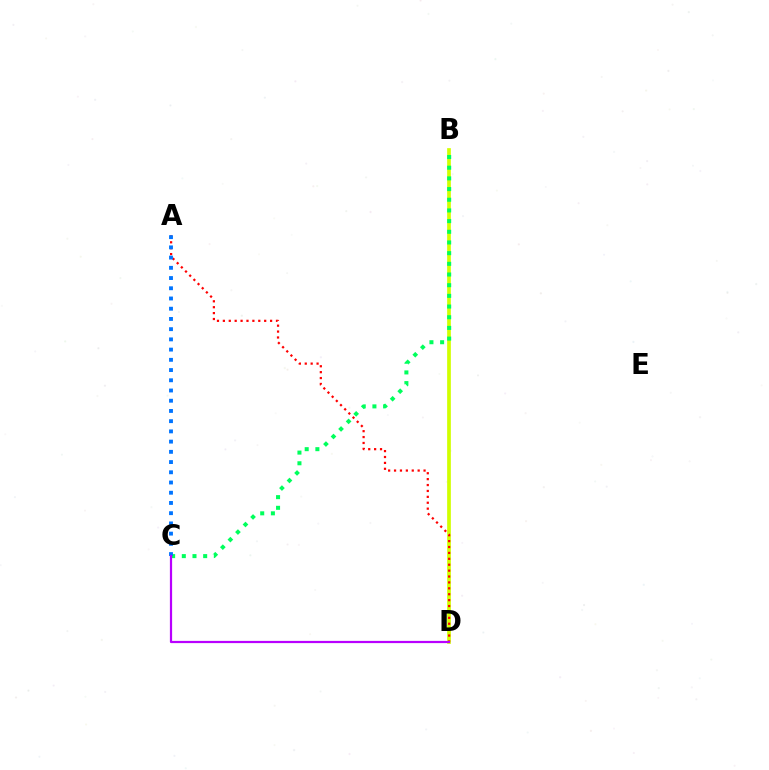{('B', 'D'): [{'color': '#d1ff00', 'line_style': 'solid', 'thickness': 2.67}], ('B', 'C'): [{'color': '#00ff5c', 'line_style': 'dotted', 'thickness': 2.9}], ('A', 'D'): [{'color': '#ff0000', 'line_style': 'dotted', 'thickness': 1.6}], ('A', 'C'): [{'color': '#0074ff', 'line_style': 'dotted', 'thickness': 2.78}], ('C', 'D'): [{'color': '#b900ff', 'line_style': 'solid', 'thickness': 1.6}]}